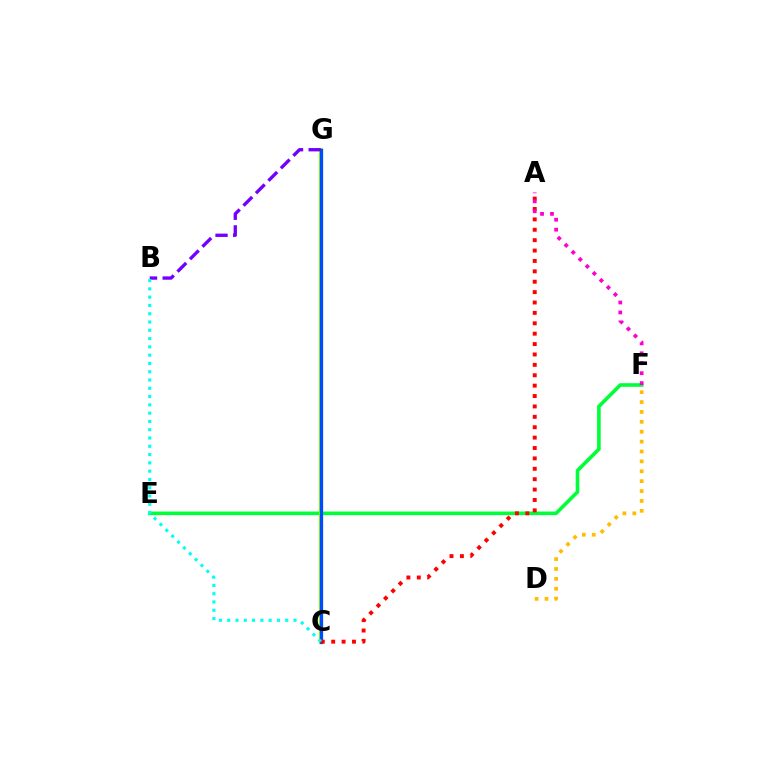{('D', 'F'): [{'color': '#ffbd00', 'line_style': 'dotted', 'thickness': 2.69}], ('E', 'F'): [{'color': '#00ff39', 'line_style': 'solid', 'thickness': 2.6}], ('C', 'G'): [{'color': '#84ff00', 'line_style': 'solid', 'thickness': 2.97}, {'color': '#004bff', 'line_style': 'solid', 'thickness': 2.33}], ('A', 'C'): [{'color': '#ff0000', 'line_style': 'dotted', 'thickness': 2.82}], ('A', 'F'): [{'color': '#ff00cf', 'line_style': 'dotted', 'thickness': 2.7}], ('B', 'G'): [{'color': '#7200ff', 'line_style': 'dashed', 'thickness': 2.4}], ('B', 'C'): [{'color': '#00fff6', 'line_style': 'dotted', 'thickness': 2.25}]}